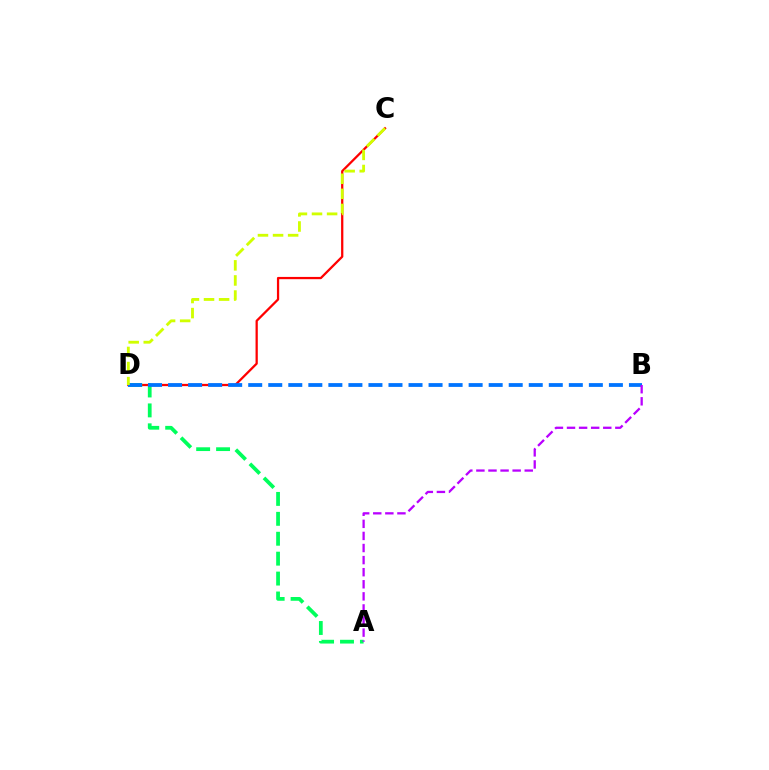{('C', 'D'): [{'color': '#ff0000', 'line_style': 'solid', 'thickness': 1.63}, {'color': '#d1ff00', 'line_style': 'dashed', 'thickness': 2.05}], ('A', 'D'): [{'color': '#00ff5c', 'line_style': 'dashed', 'thickness': 2.71}], ('B', 'D'): [{'color': '#0074ff', 'line_style': 'dashed', 'thickness': 2.72}], ('A', 'B'): [{'color': '#b900ff', 'line_style': 'dashed', 'thickness': 1.64}]}